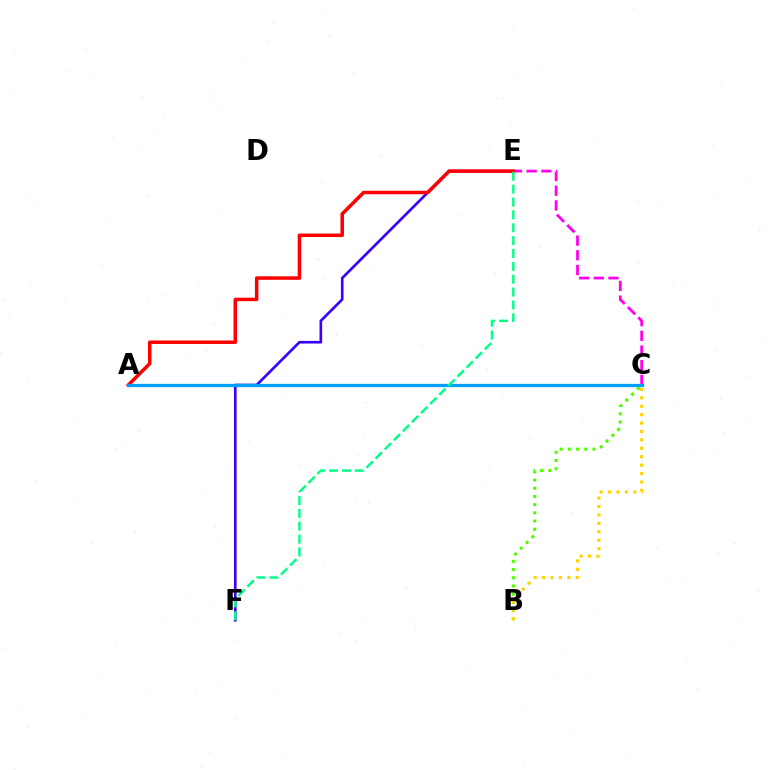{('E', 'F'): [{'color': '#3700ff', 'line_style': 'solid', 'thickness': 1.9}, {'color': '#00ff86', 'line_style': 'dashed', 'thickness': 1.75}], ('C', 'E'): [{'color': '#ff00ed', 'line_style': 'dashed', 'thickness': 2.0}], ('A', 'E'): [{'color': '#ff0000', 'line_style': 'solid', 'thickness': 2.52}], ('B', 'C'): [{'color': '#4fff00', 'line_style': 'dotted', 'thickness': 2.23}, {'color': '#ffd500', 'line_style': 'dotted', 'thickness': 2.29}], ('A', 'C'): [{'color': '#009eff', 'line_style': 'solid', 'thickness': 2.35}]}